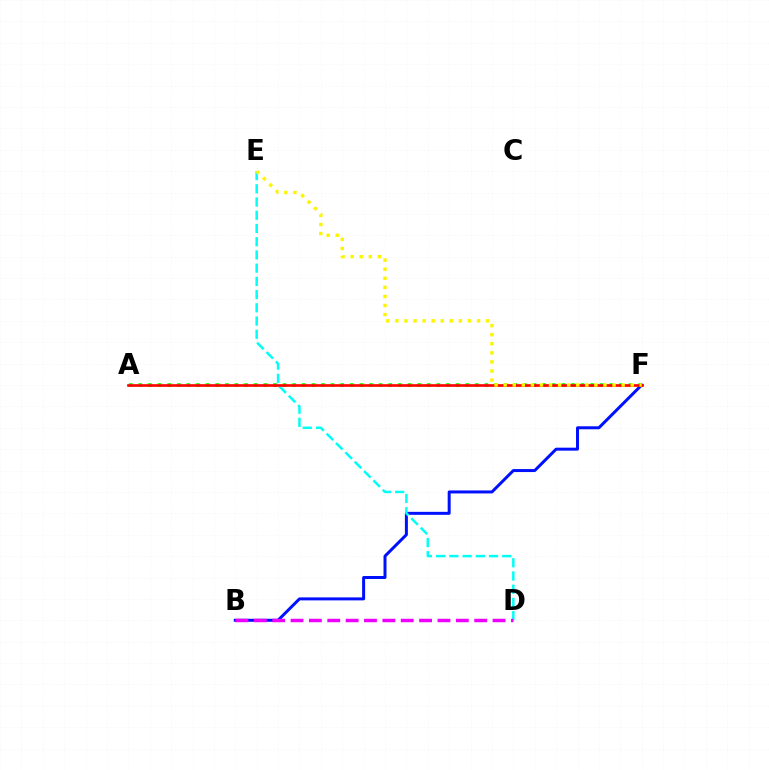{('B', 'F'): [{'color': '#0010ff', 'line_style': 'solid', 'thickness': 2.15}], ('D', 'E'): [{'color': '#00fff6', 'line_style': 'dashed', 'thickness': 1.8}], ('B', 'D'): [{'color': '#ee00ff', 'line_style': 'dashed', 'thickness': 2.5}], ('A', 'F'): [{'color': '#08ff00', 'line_style': 'dotted', 'thickness': 2.61}, {'color': '#ff0000', 'line_style': 'solid', 'thickness': 1.91}], ('E', 'F'): [{'color': '#fcf500', 'line_style': 'dotted', 'thickness': 2.47}]}